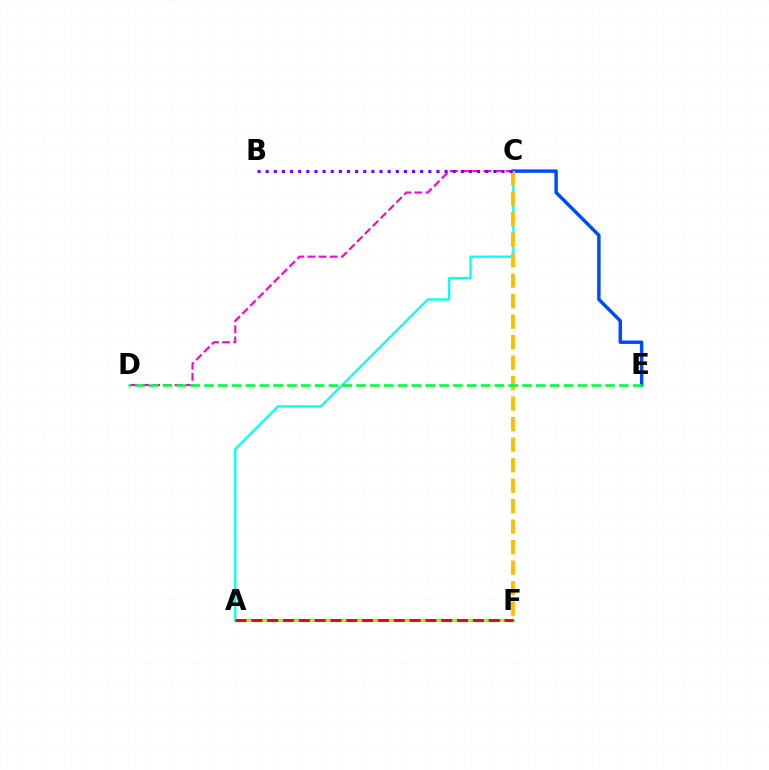{('A', 'F'): [{'color': '#84ff00', 'line_style': 'solid', 'thickness': 2.11}, {'color': '#ff0000', 'line_style': 'dashed', 'thickness': 2.15}], ('A', 'C'): [{'color': '#00fff6', 'line_style': 'solid', 'thickness': 1.65}], ('C', 'D'): [{'color': '#ff00cf', 'line_style': 'dashed', 'thickness': 1.51}], ('C', 'E'): [{'color': '#004bff', 'line_style': 'solid', 'thickness': 2.49}], ('C', 'F'): [{'color': '#ffbd00', 'line_style': 'dashed', 'thickness': 2.78}], ('D', 'E'): [{'color': '#00ff39', 'line_style': 'dashed', 'thickness': 1.88}], ('B', 'C'): [{'color': '#7200ff', 'line_style': 'dotted', 'thickness': 2.21}]}